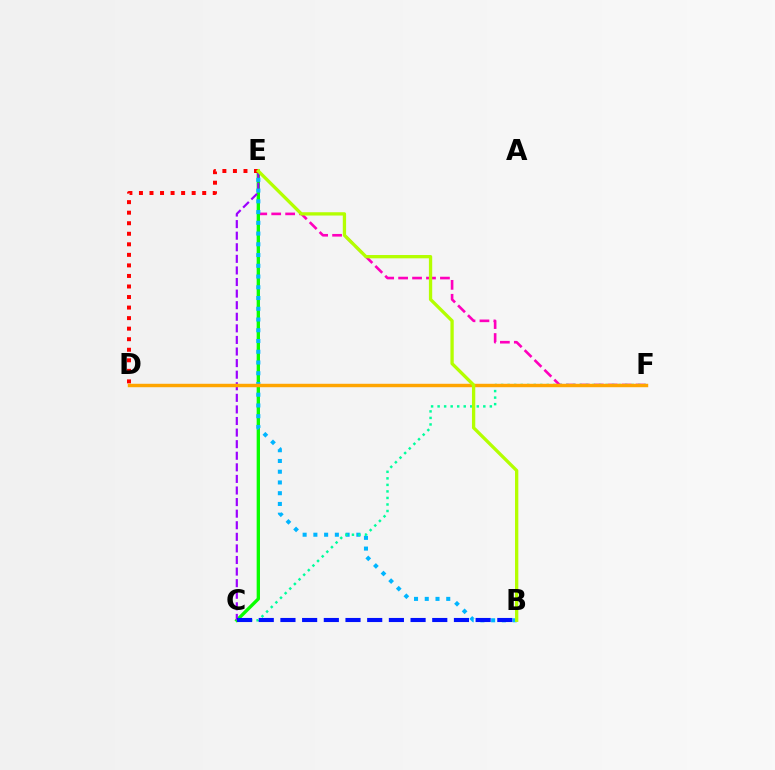{('E', 'F'): [{'color': '#ff00bd', 'line_style': 'dashed', 'thickness': 1.89}], ('C', 'E'): [{'color': '#08ff00', 'line_style': 'solid', 'thickness': 2.4}, {'color': '#9b00ff', 'line_style': 'dashed', 'thickness': 1.57}], ('D', 'E'): [{'color': '#ff0000', 'line_style': 'dotted', 'thickness': 2.86}], ('B', 'E'): [{'color': '#00b5ff', 'line_style': 'dotted', 'thickness': 2.92}, {'color': '#b3ff00', 'line_style': 'solid', 'thickness': 2.38}], ('C', 'F'): [{'color': '#00ff9d', 'line_style': 'dotted', 'thickness': 1.77}], ('D', 'F'): [{'color': '#ffa500', 'line_style': 'solid', 'thickness': 2.48}], ('B', 'C'): [{'color': '#0010ff', 'line_style': 'dashed', 'thickness': 2.95}]}